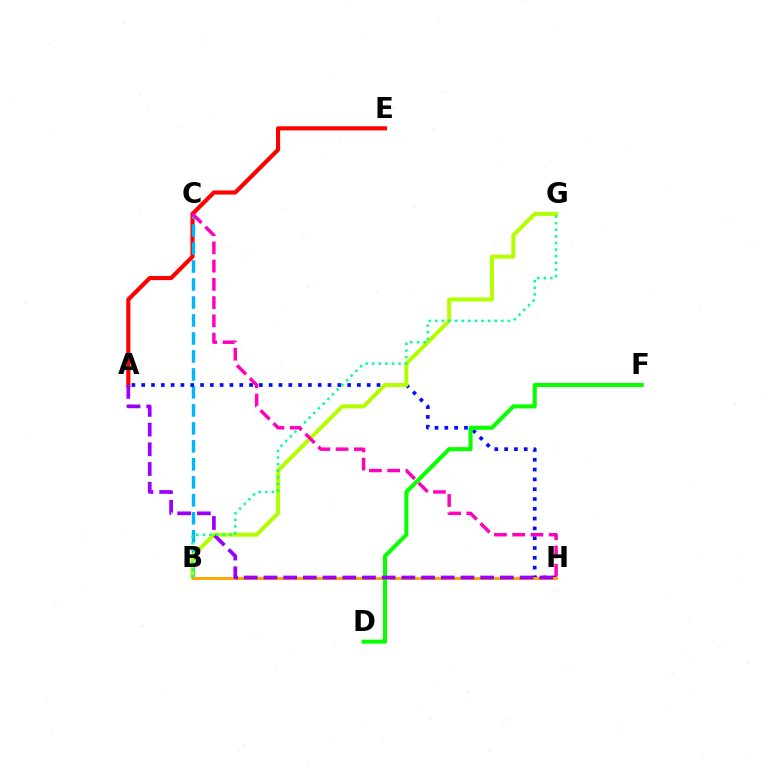{('A', 'E'): [{'color': '#ff0000', 'line_style': 'solid', 'thickness': 2.97}], ('B', 'C'): [{'color': '#00b5ff', 'line_style': 'dashed', 'thickness': 2.44}], ('A', 'H'): [{'color': '#0010ff', 'line_style': 'dotted', 'thickness': 2.66}, {'color': '#9b00ff', 'line_style': 'dashed', 'thickness': 2.68}], ('B', 'G'): [{'color': '#b3ff00', 'line_style': 'solid', 'thickness': 2.89}, {'color': '#00ff9d', 'line_style': 'dotted', 'thickness': 1.8}], ('B', 'H'): [{'color': '#ffa500', 'line_style': 'solid', 'thickness': 2.11}], ('D', 'F'): [{'color': '#08ff00', 'line_style': 'solid', 'thickness': 2.92}], ('C', 'H'): [{'color': '#ff00bd', 'line_style': 'dashed', 'thickness': 2.48}]}